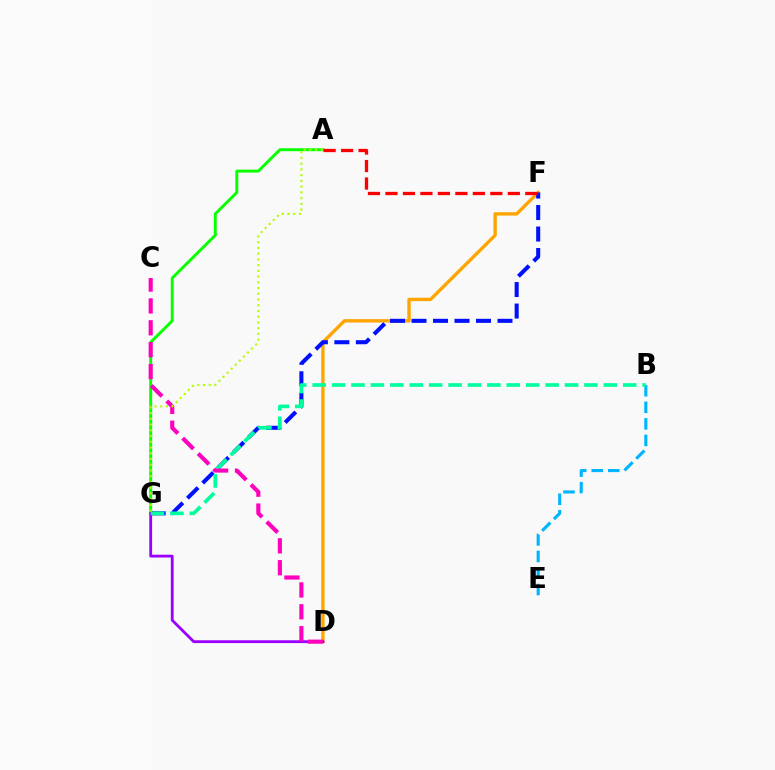{('D', 'F'): [{'color': '#ffa500', 'line_style': 'solid', 'thickness': 2.42}], ('A', 'G'): [{'color': '#08ff00', 'line_style': 'solid', 'thickness': 2.12}, {'color': '#b3ff00', 'line_style': 'dotted', 'thickness': 1.56}], ('F', 'G'): [{'color': '#0010ff', 'line_style': 'dashed', 'thickness': 2.92}], ('B', 'E'): [{'color': '#00b5ff', 'line_style': 'dashed', 'thickness': 2.25}], ('D', 'G'): [{'color': '#9b00ff', 'line_style': 'solid', 'thickness': 2.03}], ('B', 'G'): [{'color': '#00ff9d', 'line_style': 'dashed', 'thickness': 2.64}], ('C', 'D'): [{'color': '#ff00bd', 'line_style': 'dashed', 'thickness': 2.97}], ('A', 'F'): [{'color': '#ff0000', 'line_style': 'dashed', 'thickness': 2.37}]}